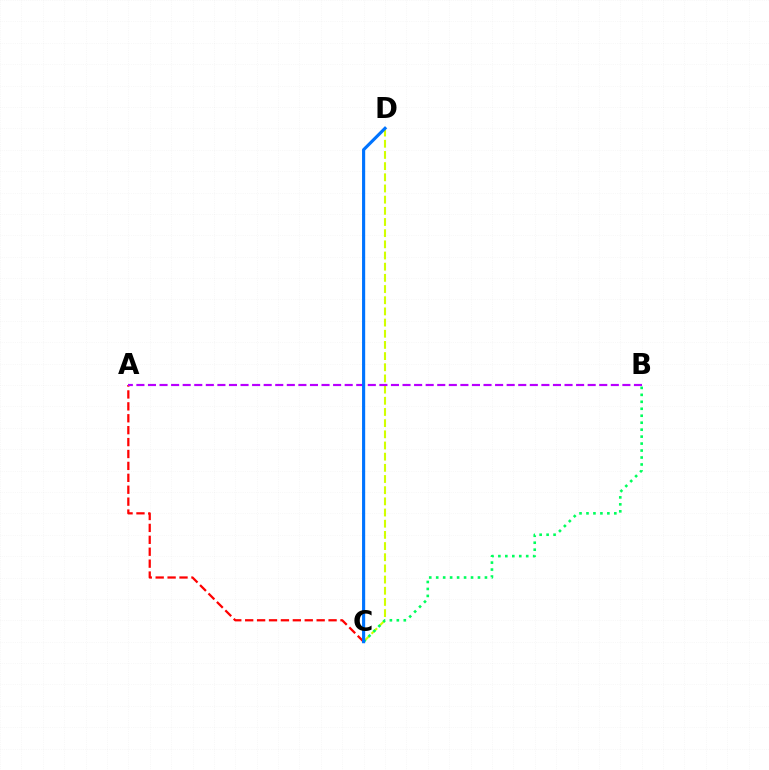{('C', 'D'): [{'color': '#d1ff00', 'line_style': 'dashed', 'thickness': 1.52}, {'color': '#0074ff', 'line_style': 'solid', 'thickness': 2.26}], ('A', 'C'): [{'color': '#ff0000', 'line_style': 'dashed', 'thickness': 1.62}], ('A', 'B'): [{'color': '#b900ff', 'line_style': 'dashed', 'thickness': 1.57}], ('B', 'C'): [{'color': '#00ff5c', 'line_style': 'dotted', 'thickness': 1.89}]}